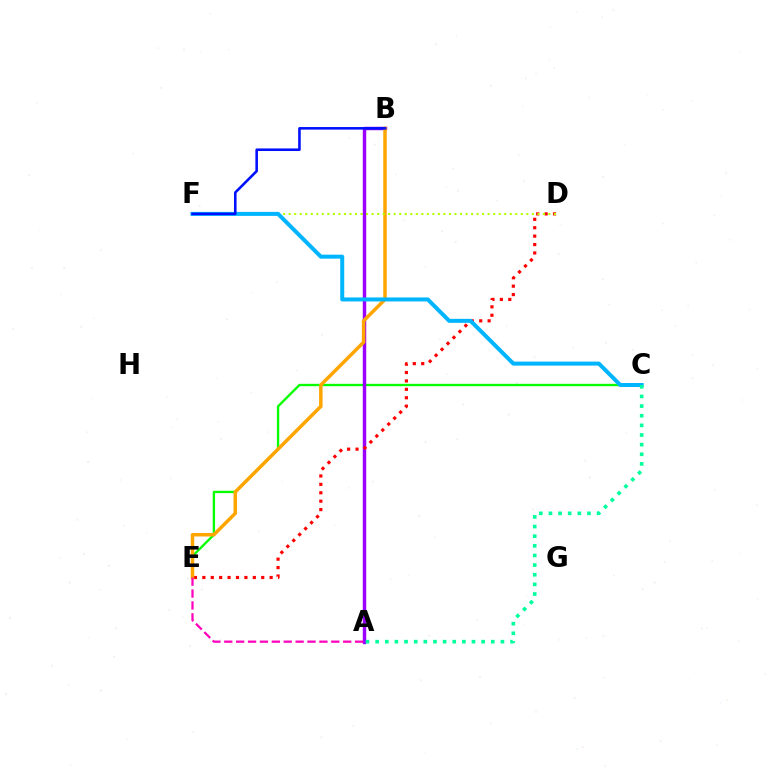{('C', 'E'): [{'color': '#08ff00', 'line_style': 'solid', 'thickness': 1.69}], ('A', 'B'): [{'color': '#9b00ff', 'line_style': 'solid', 'thickness': 2.48}], ('D', 'E'): [{'color': '#ff0000', 'line_style': 'dotted', 'thickness': 2.29}], ('B', 'E'): [{'color': '#ffa500', 'line_style': 'solid', 'thickness': 2.52}], ('D', 'F'): [{'color': '#b3ff00', 'line_style': 'dotted', 'thickness': 1.5}], ('C', 'F'): [{'color': '#00b5ff', 'line_style': 'solid', 'thickness': 2.88}], ('A', 'C'): [{'color': '#00ff9d', 'line_style': 'dotted', 'thickness': 2.62}], ('A', 'E'): [{'color': '#ff00bd', 'line_style': 'dashed', 'thickness': 1.62}], ('B', 'F'): [{'color': '#0010ff', 'line_style': 'solid', 'thickness': 1.86}]}